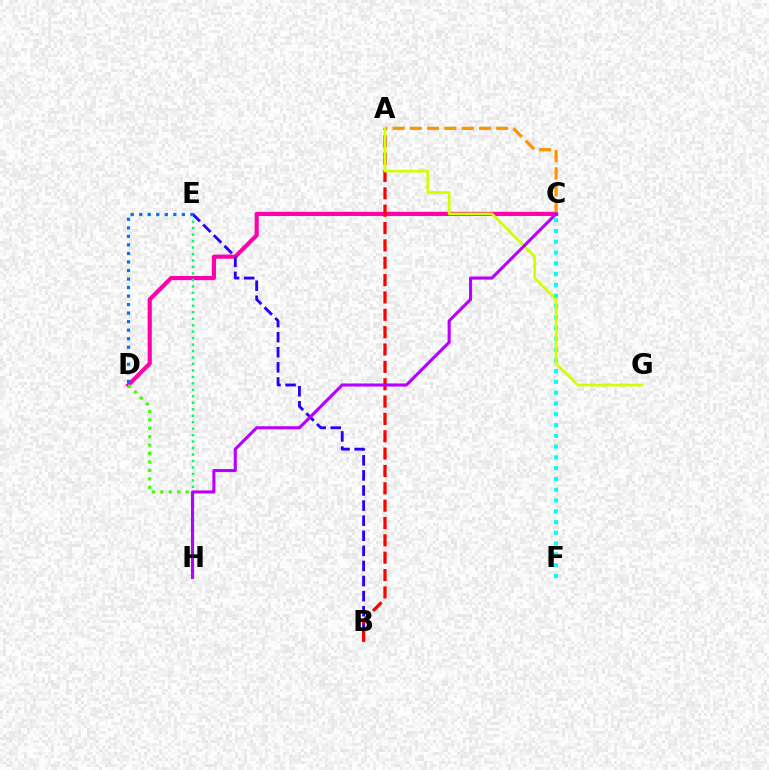{('C', 'D'): [{'color': '#ff00ac', 'line_style': 'solid', 'thickness': 2.99}], ('E', 'H'): [{'color': '#00ff5c', 'line_style': 'dotted', 'thickness': 1.76}], ('B', 'E'): [{'color': '#2500ff', 'line_style': 'dashed', 'thickness': 2.05}], ('C', 'F'): [{'color': '#00fff6', 'line_style': 'dotted', 'thickness': 2.93}], ('A', 'C'): [{'color': '#ff9400', 'line_style': 'dashed', 'thickness': 2.35}], ('A', 'B'): [{'color': '#ff0000', 'line_style': 'dashed', 'thickness': 2.36}], ('A', 'G'): [{'color': '#d1ff00', 'line_style': 'solid', 'thickness': 1.96}], ('D', 'H'): [{'color': '#3dff00', 'line_style': 'dotted', 'thickness': 2.29}], ('C', 'H'): [{'color': '#b900ff', 'line_style': 'solid', 'thickness': 2.22}], ('D', 'E'): [{'color': '#0074ff', 'line_style': 'dotted', 'thickness': 2.32}]}